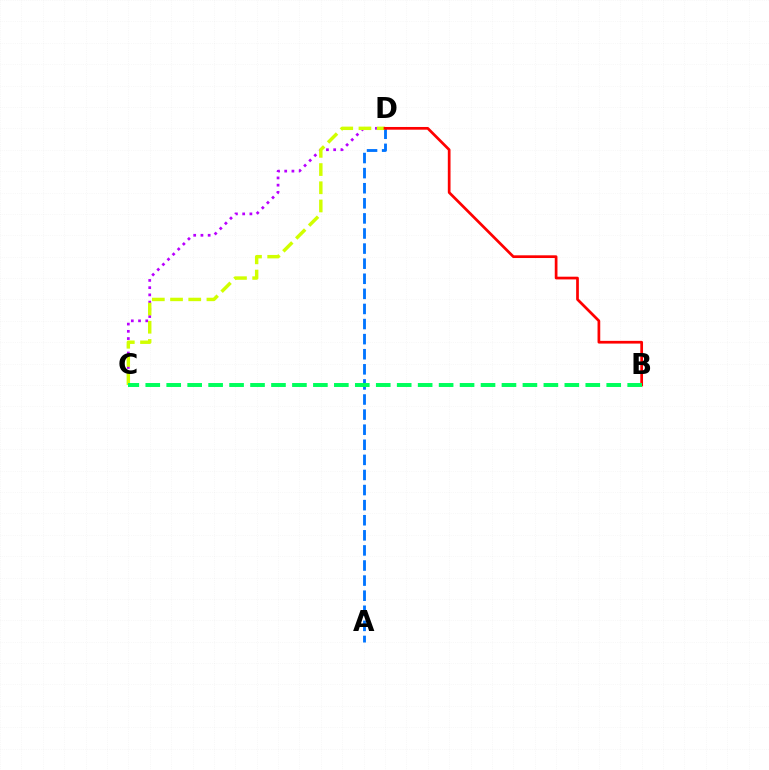{('C', 'D'): [{'color': '#b900ff', 'line_style': 'dotted', 'thickness': 1.96}, {'color': '#d1ff00', 'line_style': 'dashed', 'thickness': 2.47}], ('A', 'D'): [{'color': '#0074ff', 'line_style': 'dashed', 'thickness': 2.05}], ('B', 'D'): [{'color': '#ff0000', 'line_style': 'solid', 'thickness': 1.96}], ('B', 'C'): [{'color': '#00ff5c', 'line_style': 'dashed', 'thickness': 2.85}]}